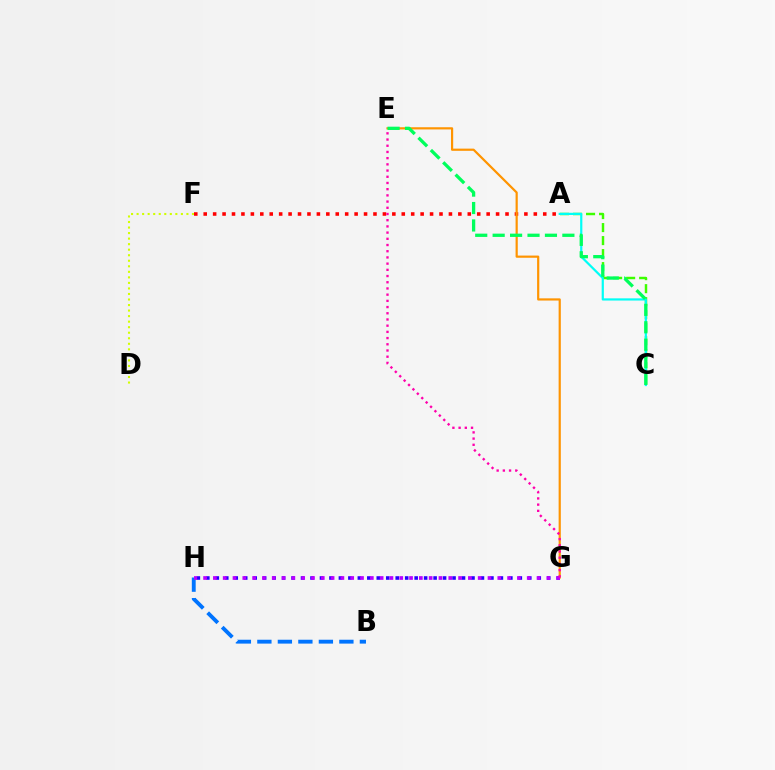{('A', 'C'): [{'color': '#3dff00', 'line_style': 'dashed', 'thickness': 1.77}, {'color': '#00fff6', 'line_style': 'solid', 'thickness': 1.58}], ('A', 'F'): [{'color': '#ff0000', 'line_style': 'dotted', 'thickness': 2.56}], ('E', 'G'): [{'color': '#ff9400', 'line_style': 'solid', 'thickness': 1.58}, {'color': '#ff00ac', 'line_style': 'dotted', 'thickness': 1.69}], ('G', 'H'): [{'color': '#2500ff', 'line_style': 'dotted', 'thickness': 2.57}, {'color': '#b900ff', 'line_style': 'dotted', 'thickness': 2.66}], ('B', 'H'): [{'color': '#0074ff', 'line_style': 'dashed', 'thickness': 2.79}], ('D', 'F'): [{'color': '#d1ff00', 'line_style': 'dotted', 'thickness': 1.5}], ('C', 'E'): [{'color': '#00ff5c', 'line_style': 'dashed', 'thickness': 2.37}]}